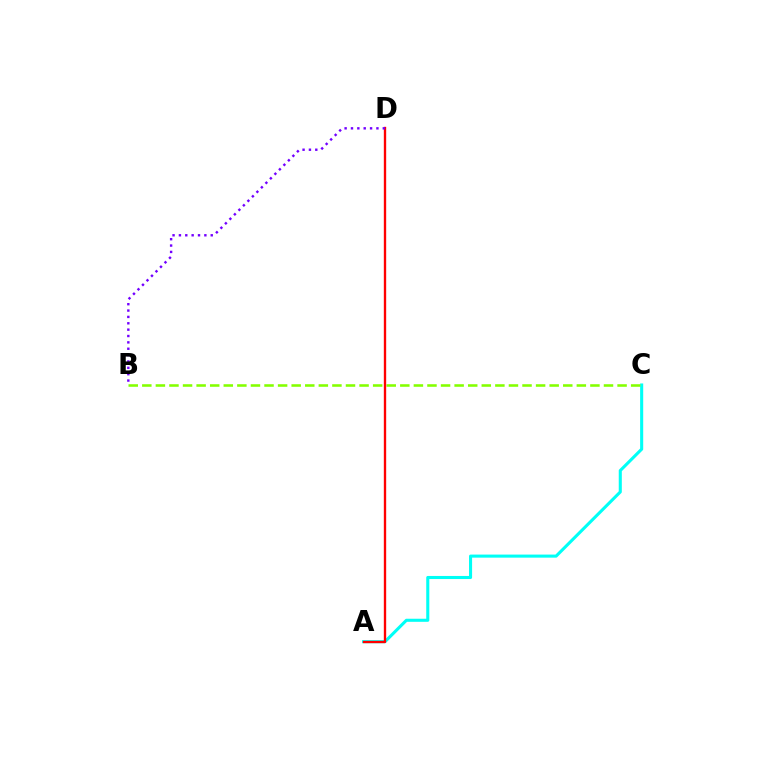{('A', 'C'): [{'color': '#00fff6', 'line_style': 'solid', 'thickness': 2.21}], ('B', 'C'): [{'color': '#84ff00', 'line_style': 'dashed', 'thickness': 1.84}], ('A', 'D'): [{'color': '#ff0000', 'line_style': 'solid', 'thickness': 1.69}], ('B', 'D'): [{'color': '#7200ff', 'line_style': 'dotted', 'thickness': 1.73}]}